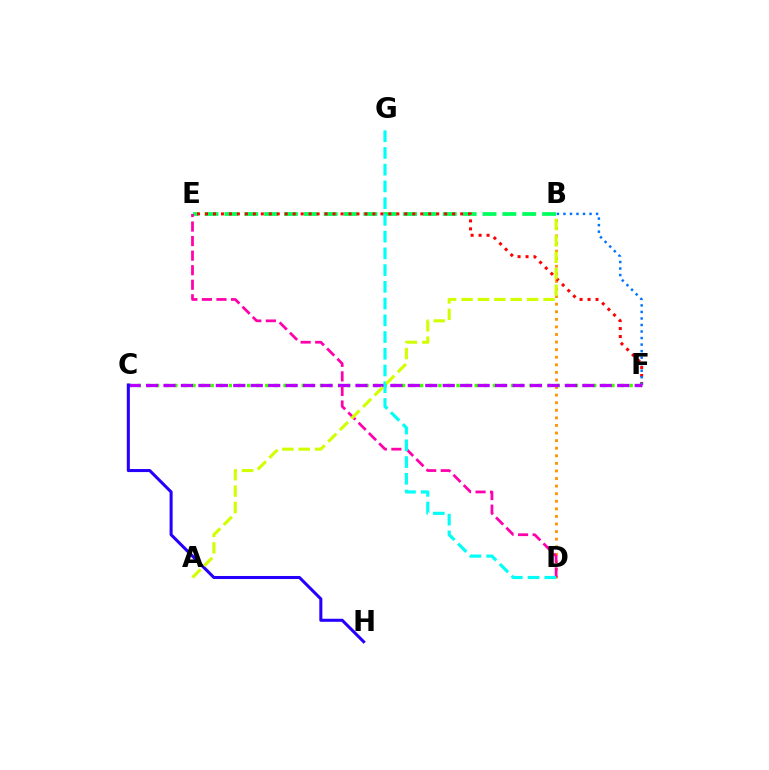{('B', 'D'): [{'color': '#ff9400', 'line_style': 'dotted', 'thickness': 2.06}], ('B', 'E'): [{'color': '#00ff5c', 'line_style': 'dashed', 'thickness': 2.7}], ('E', 'F'): [{'color': '#ff0000', 'line_style': 'dotted', 'thickness': 2.17}], ('D', 'E'): [{'color': '#ff00ac', 'line_style': 'dashed', 'thickness': 1.98}], ('B', 'F'): [{'color': '#0074ff', 'line_style': 'dotted', 'thickness': 1.77}], ('C', 'F'): [{'color': '#3dff00', 'line_style': 'dotted', 'thickness': 2.47}, {'color': '#b900ff', 'line_style': 'dashed', 'thickness': 2.37}], ('C', 'H'): [{'color': '#2500ff', 'line_style': 'solid', 'thickness': 2.19}], ('D', 'G'): [{'color': '#00fff6', 'line_style': 'dashed', 'thickness': 2.27}], ('A', 'B'): [{'color': '#d1ff00', 'line_style': 'dashed', 'thickness': 2.23}]}